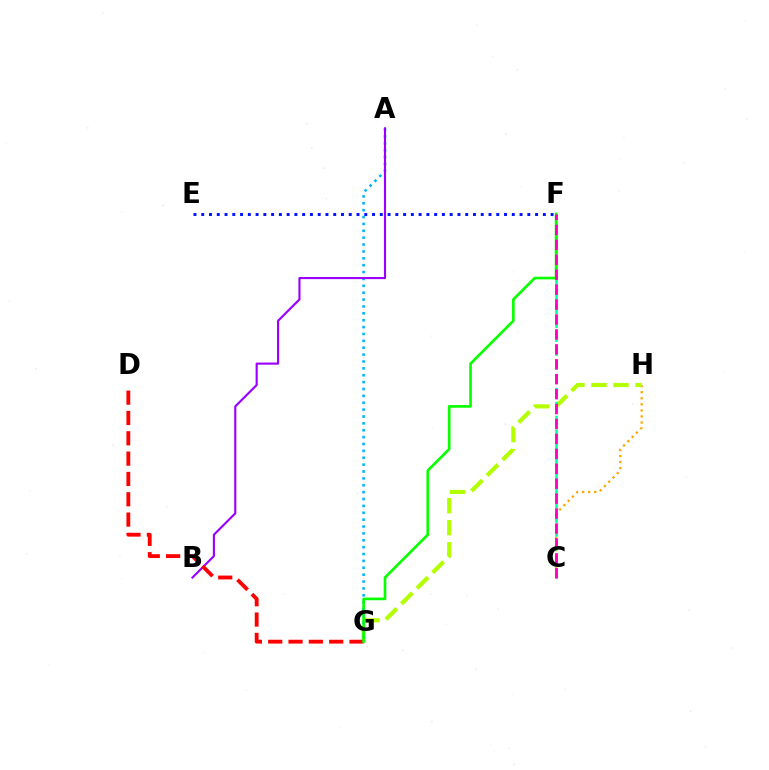{('C', 'H'): [{'color': '#ffa500', 'line_style': 'dotted', 'thickness': 1.65}], ('G', 'H'): [{'color': '#b3ff00', 'line_style': 'dashed', 'thickness': 2.99}], ('A', 'G'): [{'color': '#00b5ff', 'line_style': 'dotted', 'thickness': 1.87}], ('A', 'B'): [{'color': '#9b00ff', 'line_style': 'solid', 'thickness': 1.54}], ('E', 'F'): [{'color': '#0010ff', 'line_style': 'dotted', 'thickness': 2.11}], ('C', 'F'): [{'color': '#00ff9d', 'line_style': 'dashed', 'thickness': 1.89}, {'color': '#ff00bd', 'line_style': 'dashed', 'thickness': 2.03}], ('D', 'G'): [{'color': '#ff0000', 'line_style': 'dashed', 'thickness': 2.76}], ('F', 'G'): [{'color': '#08ff00', 'line_style': 'solid', 'thickness': 1.91}]}